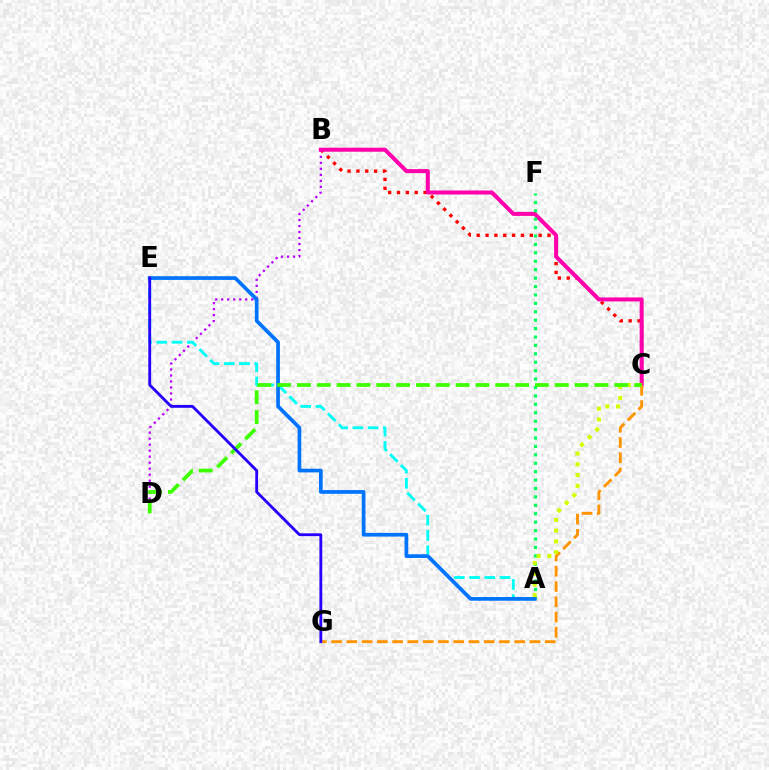{('B', 'C'): [{'color': '#ff0000', 'line_style': 'dotted', 'thickness': 2.41}, {'color': '#ff00ac', 'line_style': 'solid', 'thickness': 2.89}], ('B', 'D'): [{'color': '#b900ff', 'line_style': 'dotted', 'thickness': 1.63}], ('A', 'E'): [{'color': '#00fff6', 'line_style': 'dashed', 'thickness': 2.07}, {'color': '#0074ff', 'line_style': 'solid', 'thickness': 2.66}], ('A', 'F'): [{'color': '#00ff5c', 'line_style': 'dotted', 'thickness': 2.29}], ('C', 'G'): [{'color': '#ff9400', 'line_style': 'dashed', 'thickness': 2.07}], ('A', 'C'): [{'color': '#d1ff00', 'line_style': 'dotted', 'thickness': 2.92}], ('C', 'D'): [{'color': '#3dff00', 'line_style': 'dashed', 'thickness': 2.69}], ('E', 'G'): [{'color': '#2500ff', 'line_style': 'solid', 'thickness': 2.03}]}